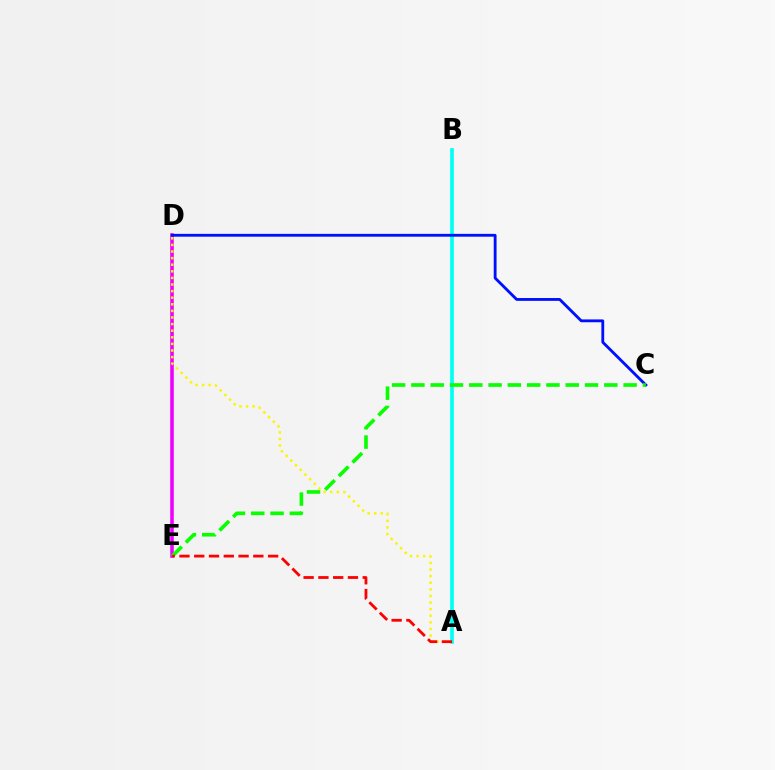{('D', 'E'): [{'color': '#ee00ff', 'line_style': 'solid', 'thickness': 2.57}], ('A', 'B'): [{'color': '#00fff6', 'line_style': 'solid', 'thickness': 2.65}], ('C', 'D'): [{'color': '#0010ff', 'line_style': 'solid', 'thickness': 2.04}], ('C', 'E'): [{'color': '#08ff00', 'line_style': 'dashed', 'thickness': 2.62}], ('A', 'D'): [{'color': '#fcf500', 'line_style': 'dotted', 'thickness': 1.79}], ('A', 'E'): [{'color': '#ff0000', 'line_style': 'dashed', 'thickness': 2.01}]}